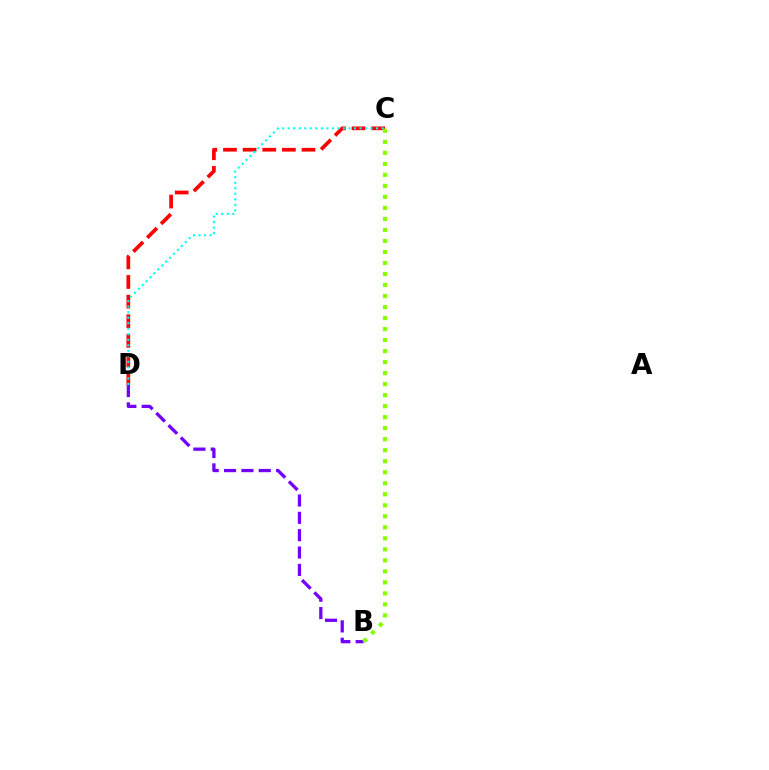{('C', 'D'): [{'color': '#ff0000', 'line_style': 'dashed', 'thickness': 2.67}, {'color': '#00fff6', 'line_style': 'dotted', 'thickness': 1.5}], ('B', 'D'): [{'color': '#7200ff', 'line_style': 'dashed', 'thickness': 2.36}], ('B', 'C'): [{'color': '#84ff00', 'line_style': 'dotted', 'thickness': 2.99}]}